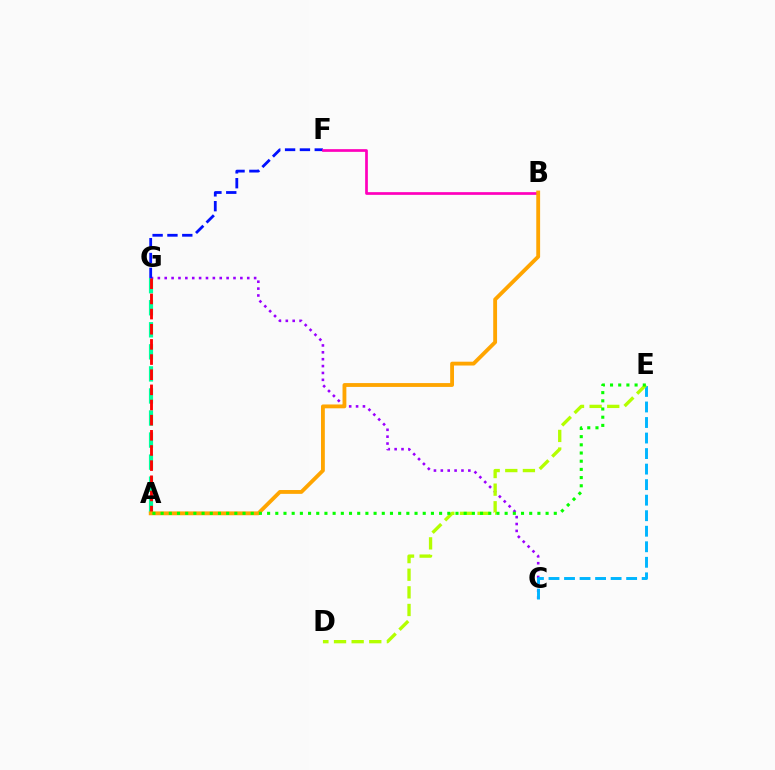{('A', 'G'): [{'color': '#00ff9d', 'line_style': 'dashed', 'thickness': 3.0}, {'color': '#ff0000', 'line_style': 'dashed', 'thickness': 2.06}], ('C', 'G'): [{'color': '#9b00ff', 'line_style': 'dotted', 'thickness': 1.87}], ('C', 'E'): [{'color': '#00b5ff', 'line_style': 'dashed', 'thickness': 2.11}], ('D', 'E'): [{'color': '#b3ff00', 'line_style': 'dashed', 'thickness': 2.39}], ('F', 'G'): [{'color': '#0010ff', 'line_style': 'dashed', 'thickness': 2.02}], ('B', 'F'): [{'color': '#ff00bd', 'line_style': 'solid', 'thickness': 1.95}], ('A', 'B'): [{'color': '#ffa500', 'line_style': 'solid', 'thickness': 2.76}], ('A', 'E'): [{'color': '#08ff00', 'line_style': 'dotted', 'thickness': 2.23}]}